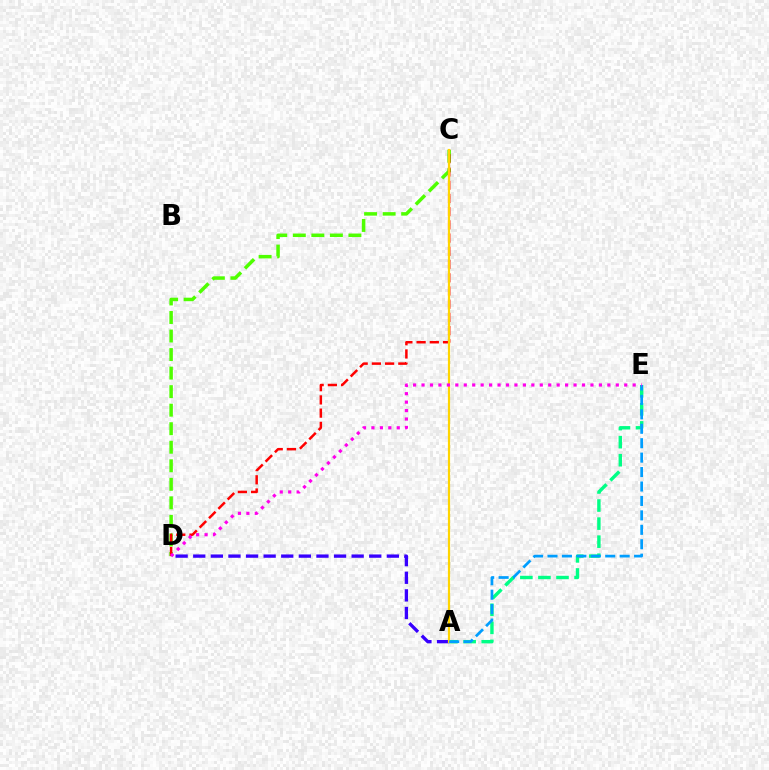{('C', 'D'): [{'color': '#4fff00', 'line_style': 'dashed', 'thickness': 2.52}, {'color': '#ff0000', 'line_style': 'dashed', 'thickness': 1.8}], ('A', 'E'): [{'color': '#00ff86', 'line_style': 'dashed', 'thickness': 2.45}, {'color': '#009eff', 'line_style': 'dashed', 'thickness': 1.96}], ('A', 'D'): [{'color': '#3700ff', 'line_style': 'dashed', 'thickness': 2.39}], ('A', 'C'): [{'color': '#ffd500', 'line_style': 'solid', 'thickness': 1.58}], ('D', 'E'): [{'color': '#ff00ed', 'line_style': 'dotted', 'thickness': 2.29}]}